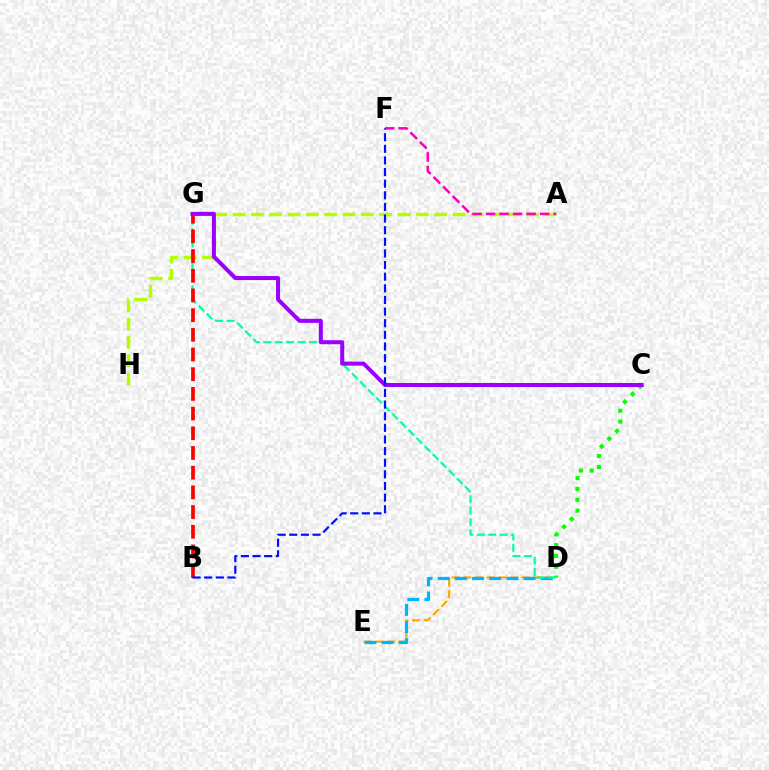{('D', 'E'): [{'color': '#ffa500', 'line_style': 'dashed', 'thickness': 1.58}, {'color': '#00b5ff', 'line_style': 'dashed', 'thickness': 2.33}], ('A', 'H'): [{'color': '#b3ff00', 'line_style': 'dashed', 'thickness': 2.49}], ('C', 'D'): [{'color': '#08ff00', 'line_style': 'dotted', 'thickness': 2.95}], ('D', 'G'): [{'color': '#00ff9d', 'line_style': 'dashed', 'thickness': 1.55}], ('B', 'G'): [{'color': '#ff0000', 'line_style': 'dashed', 'thickness': 2.68}], ('A', 'F'): [{'color': '#ff00bd', 'line_style': 'dashed', 'thickness': 1.84}], ('C', 'G'): [{'color': '#9b00ff', 'line_style': 'solid', 'thickness': 2.9}], ('B', 'F'): [{'color': '#0010ff', 'line_style': 'dashed', 'thickness': 1.58}]}